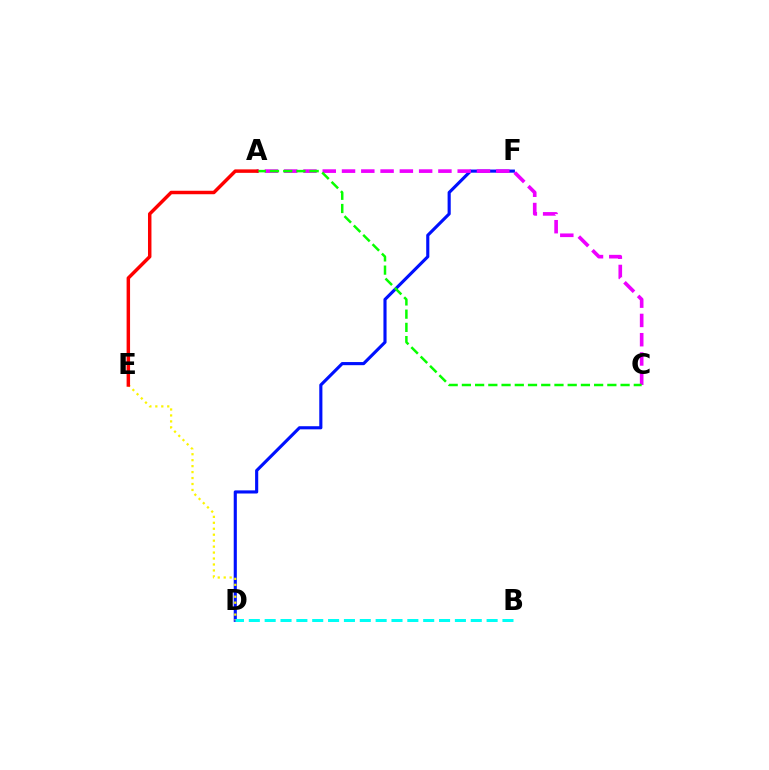{('D', 'F'): [{'color': '#0010ff', 'line_style': 'solid', 'thickness': 2.25}], ('D', 'E'): [{'color': '#fcf500', 'line_style': 'dotted', 'thickness': 1.62}], ('A', 'C'): [{'color': '#ee00ff', 'line_style': 'dashed', 'thickness': 2.62}, {'color': '#08ff00', 'line_style': 'dashed', 'thickness': 1.8}], ('B', 'D'): [{'color': '#00fff6', 'line_style': 'dashed', 'thickness': 2.15}], ('A', 'E'): [{'color': '#ff0000', 'line_style': 'solid', 'thickness': 2.49}]}